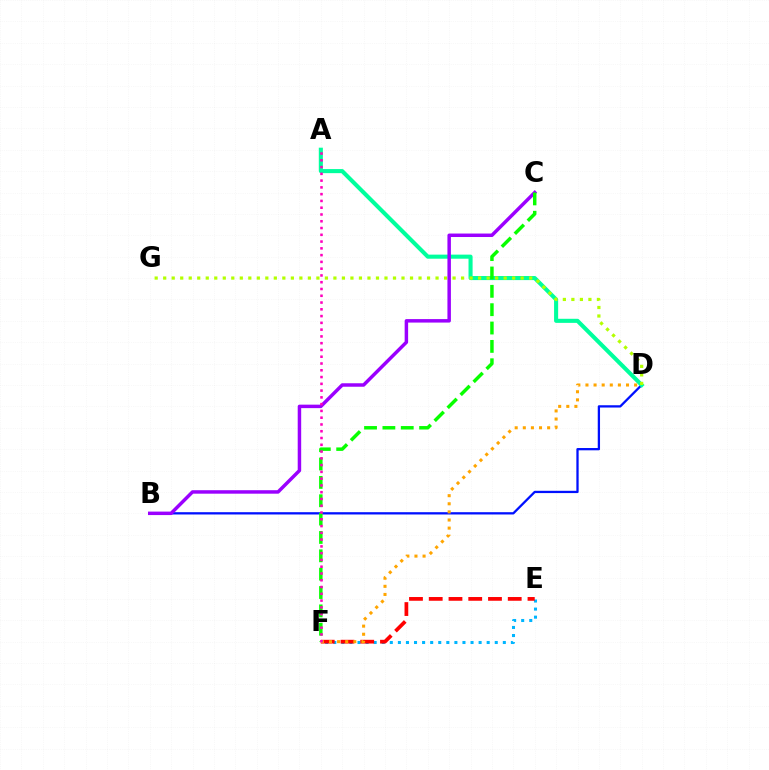{('B', 'D'): [{'color': '#0010ff', 'line_style': 'solid', 'thickness': 1.64}], ('A', 'D'): [{'color': '#00ff9d', 'line_style': 'solid', 'thickness': 2.94}], ('E', 'F'): [{'color': '#00b5ff', 'line_style': 'dotted', 'thickness': 2.19}, {'color': '#ff0000', 'line_style': 'dashed', 'thickness': 2.68}], ('D', 'G'): [{'color': '#b3ff00', 'line_style': 'dotted', 'thickness': 2.31}], ('D', 'F'): [{'color': '#ffa500', 'line_style': 'dotted', 'thickness': 2.2}], ('B', 'C'): [{'color': '#9b00ff', 'line_style': 'solid', 'thickness': 2.5}], ('C', 'F'): [{'color': '#08ff00', 'line_style': 'dashed', 'thickness': 2.49}], ('A', 'F'): [{'color': '#ff00bd', 'line_style': 'dotted', 'thickness': 1.84}]}